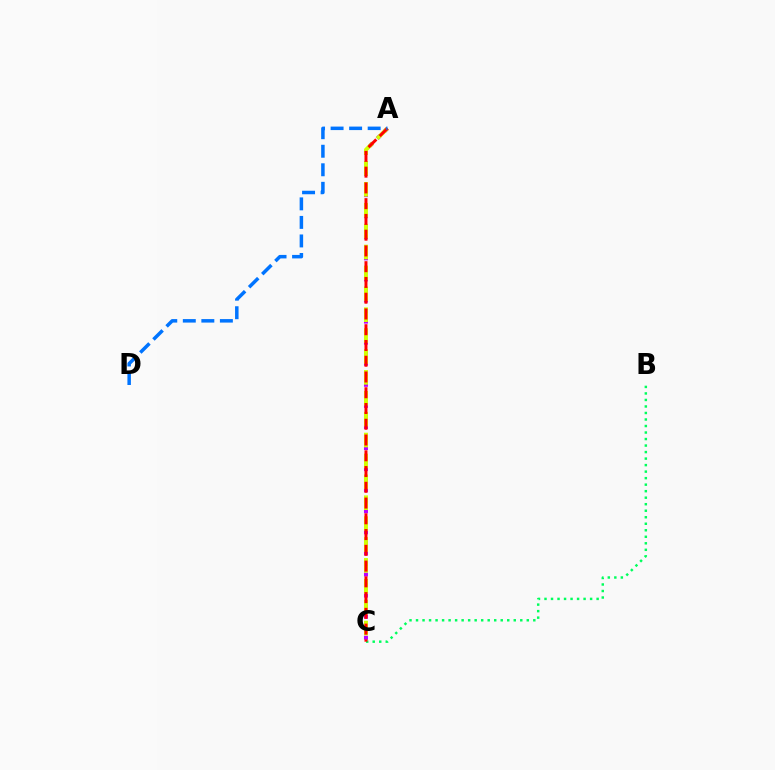{('B', 'C'): [{'color': '#00ff5c', 'line_style': 'dotted', 'thickness': 1.77}], ('A', 'C'): [{'color': '#b900ff', 'line_style': 'dotted', 'thickness': 2.86}, {'color': '#d1ff00', 'line_style': 'dashed', 'thickness': 2.84}, {'color': '#ff0000', 'line_style': 'dashed', 'thickness': 2.14}], ('A', 'D'): [{'color': '#0074ff', 'line_style': 'dashed', 'thickness': 2.52}]}